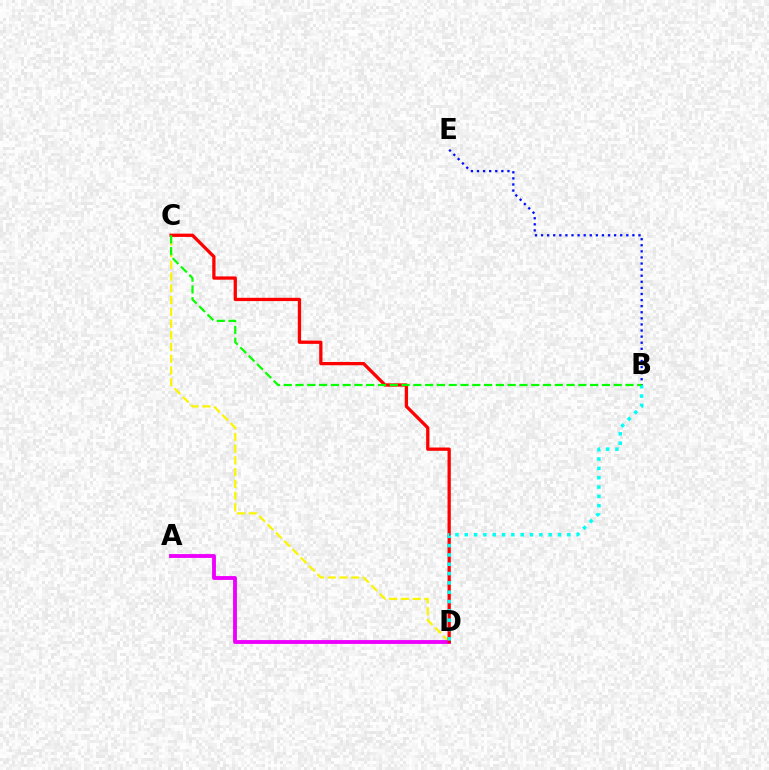{('C', 'D'): [{'color': '#fcf500', 'line_style': 'dashed', 'thickness': 1.59}, {'color': '#ff0000', 'line_style': 'solid', 'thickness': 2.36}], ('A', 'D'): [{'color': '#ee00ff', 'line_style': 'solid', 'thickness': 2.77}], ('B', 'E'): [{'color': '#0010ff', 'line_style': 'dotted', 'thickness': 1.65}], ('B', 'D'): [{'color': '#00fff6', 'line_style': 'dotted', 'thickness': 2.53}], ('B', 'C'): [{'color': '#08ff00', 'line_style': 'dashed', 'thickness': 1.6}]}